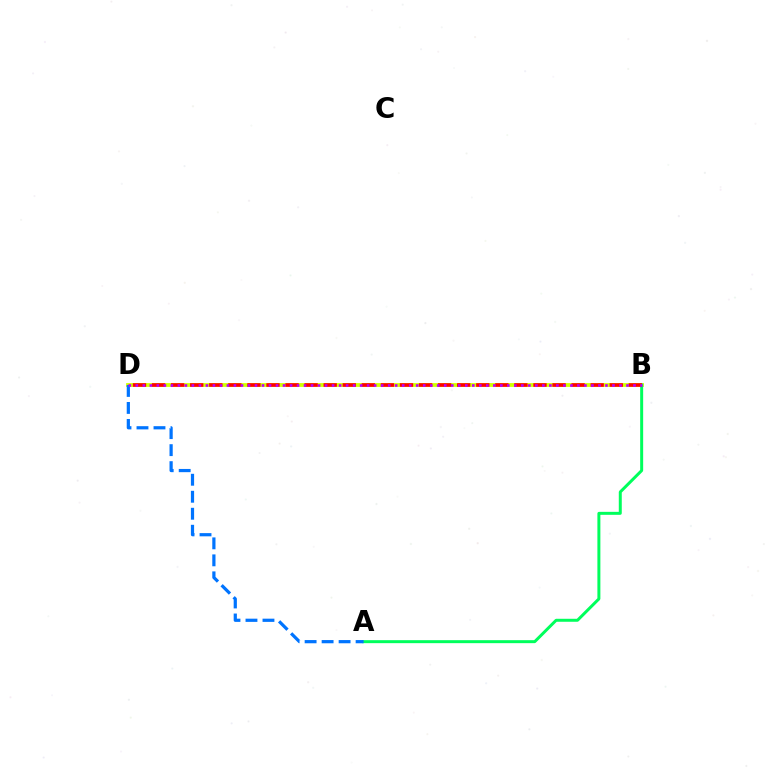{('B', 'D'): [{'color': '#d1ff00', 'line_style': 'solid', 'thickness': 2.74}, {'color': '#ff0000', 'line_style': 'dashed', 'thickness': 2.59}, {'color': '#b900ff', 'line_style': 'dotted', 'thickness': 1.9}], ('A', 'B'): [{'color': '#00ff5c', 'line_style': 'solid', 'thickness': 2.15}], ('A', 'D'): [{'color': '#0074ff', 'line_style': 'dashed', 'thickness': 2.31}]}